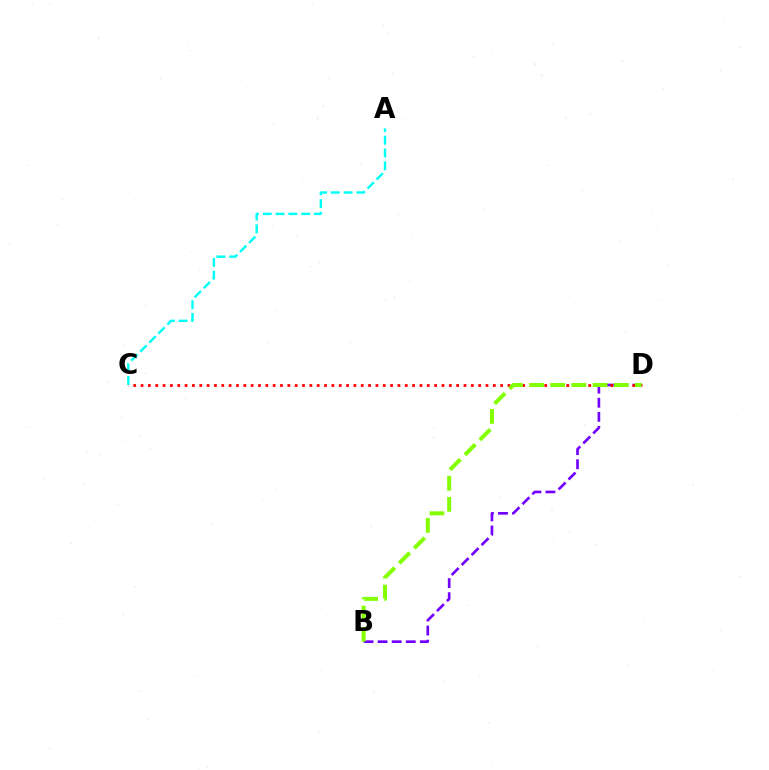{('B', 'D'): [{'color': '#7200ff', 'line_style': 'dashed', 'thickness': 1.91}, {'color': '#84ff00', 'line_style': 'dashed', 'thickness': 2.87}], ('C', 'D'): [{'color': '#ff0000', 'line_style': 'dotted', 'thickness': 1.99}], ('A', 'C'): [{'color': '#00fff6', 'line_style': 'dashed', 'thickness': 1.74}]}